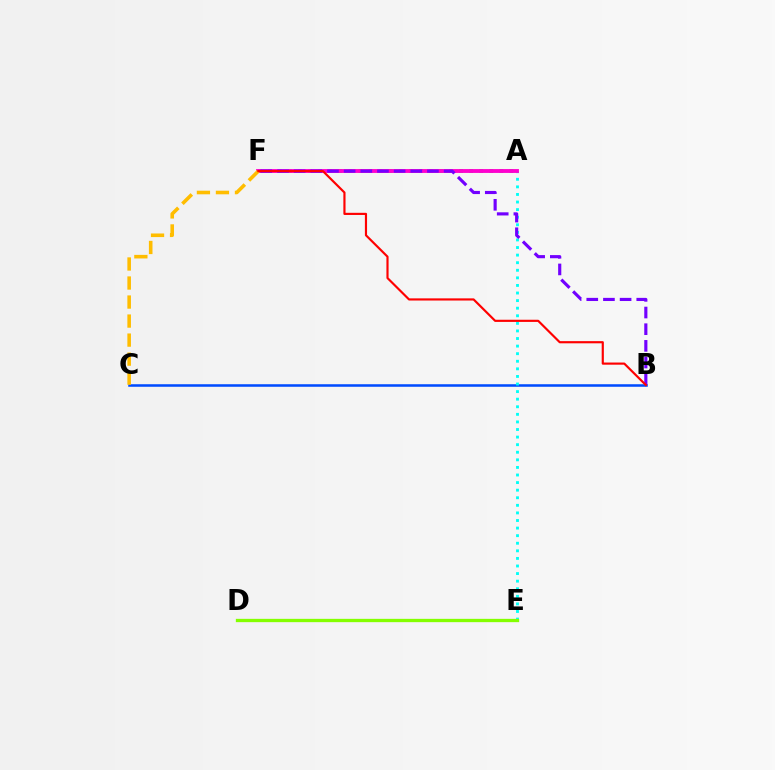{('B', 'C'): [{'color': '#004bff', 'line_style': 'solid', 'thickness': 1.83}], ('A', 'F'): [{'color': '#00ff39', 'line_style': 'dotted', 'thickness': 2.73}, {'color': '#ff00cf', 'line_style': 'solid', 'thickness': 2.78}], ('A', 'E'): [{'color': '#00fff6', 'line_style': 'dotted', 'thickness': 2.06}], ('B', 'F'): [{'color': '#7200ff', 'line_style': 'dashed', 'thickness': 2.26}, {'color': '#ff0000', 'line_style': 'solid', 'thickness': 1.56}], ('C', 'F'): [{'color': '#ffbd00', 'line_style': 'dashed', 'thickness': 2.58}], ('D', 'E'): [{'color': '#84ff00', 'line_style': 'solid', 'thickness': 2.38}]}